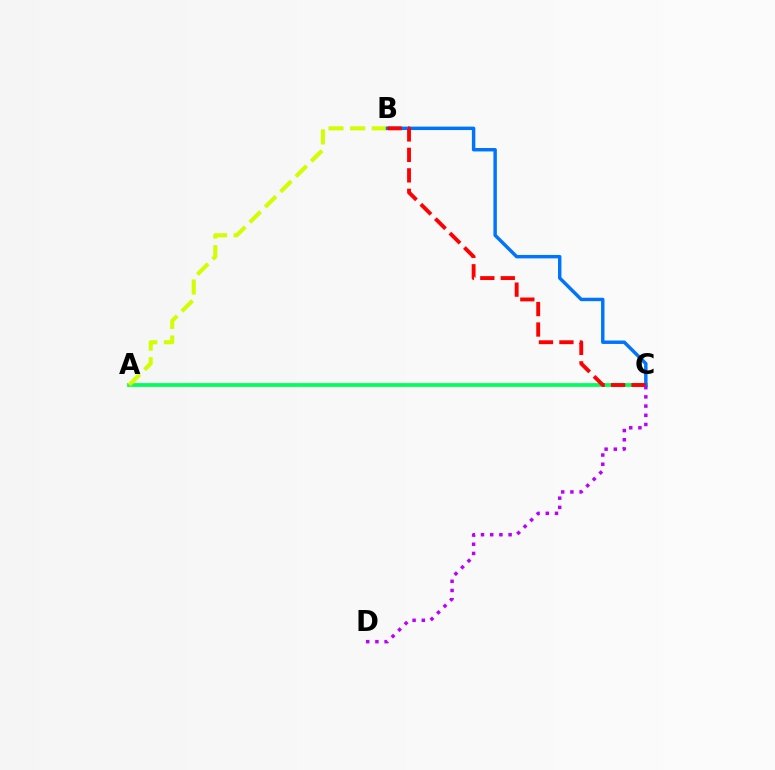{('A', 'C'): [{'color': '#00ff5c', 'line_style': 'solid', 'thickness': 2.7}], ('A', 'B'): [{'color': '#d1ff00', 'line_style': 'dashed', 'thickness': 2.94}], ('B', 'C'): [{'color': '#0074ff', 'line_style': 'solid', 'thickness': 2.48}, {'color': '#ff0000', 'line_style': 'dashed', 'thickness': 2.78}], ('C', 'D'): [{'color': '#b900ff', 'line_style': 'dotted', 'thickness': 2.5}]}